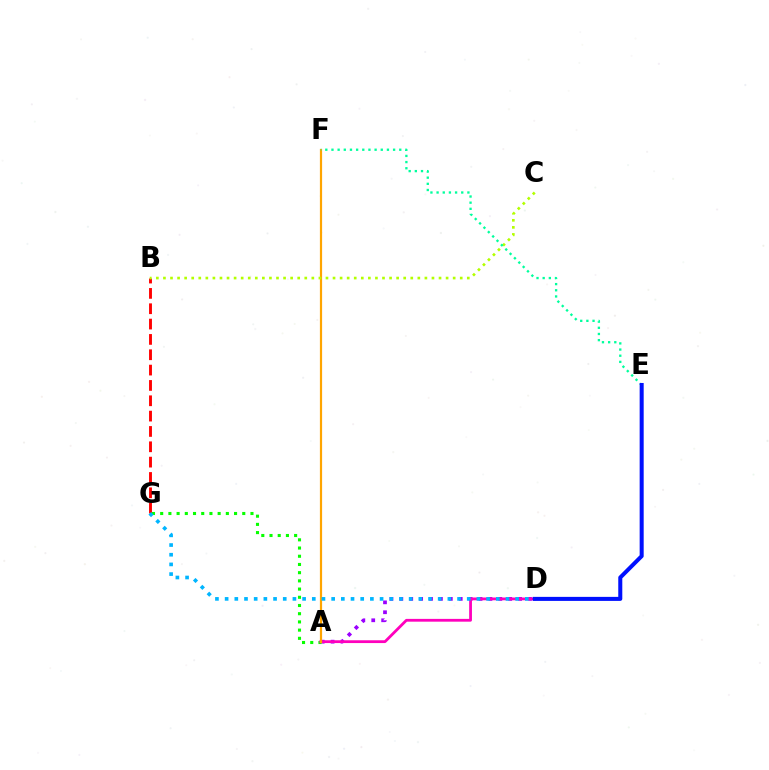{('B', 'G'): [{'color': '#ff0000', 'line_style': 'dashed', 'thickness': 2.08}], ('A', 'D'): [{'color': '#9b00ff', 'line_style': 'dotted', 'thickness': 2.69}, {'color': '#ff00bd', 'line_style': 'solid', 'thickness': 2.01}], ('A', 'G'): [{'color': '#08ff00', 'line_style': 'dotted', 'thickness': 2.23}], ('A', 'F'): [{'color': '#ffa500', 'line_style': 'solid', 'thickness': 1.59}], ('B', 'C'): [{'color': '#b3ff00', 'line_style': 'dotted', 'thickness': 1.92}], ('E', 'F'): [{'color': '#00ff9d', 'line_style': 'dotted', 'thickness': 1.67}], ('D', 'E'): [{'color': '#0010ff', 'line_style': 'solid', 'thickness': 2.9}], ('D', 'G'): [{'color': '#00b5ff', 'line_style': 'dotted', 'thickness': 2.63}]}